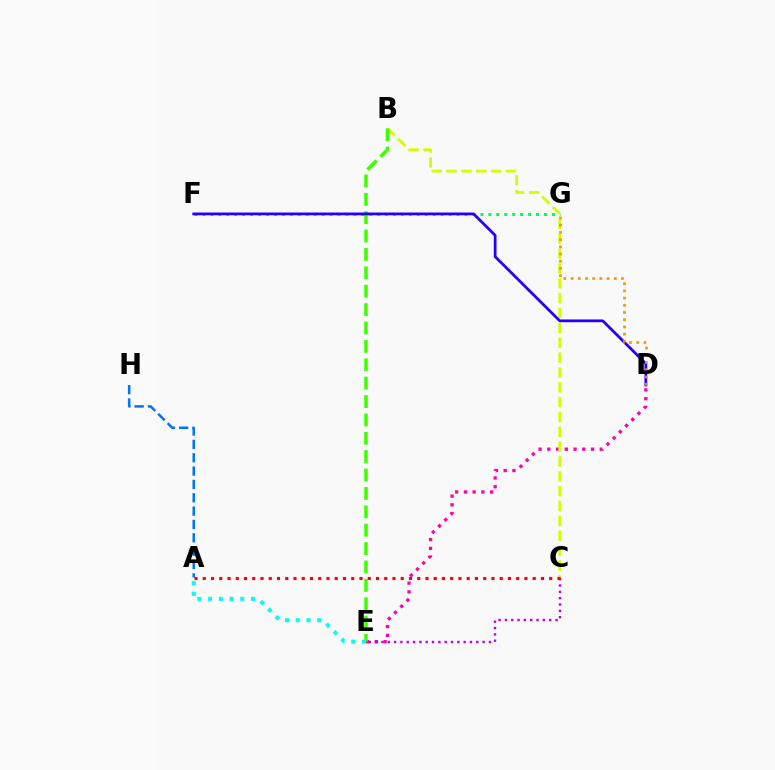{('D', 'E'): [{'color': '#ff00ac', 'line_style': 'dotted', 'thickness': 2.37}], ('F', 'G'): [{'color': '#00ff5c', 'line_style': 'dotted', 'thickness': 2.16}], ('A', 'H'): [{'color': '#0074ff', 'line_style': 'dashed', 'thickness': 1.81}], ('B', 'C'): [{'color': '#d1ff00', 'line_style': 'dashed', 'thickness': 2.02}], ('B', 'E'): [{'color': '#3dff00', 'line_style': 'dashed', 'thickness': 2.5}], ('C', 'E'): [{'color': '#b900ff', 'line_style': 'dotted', 'thickness': 1.72}], ('D', 'F'): [{'color': '#2500ff', 'line_style': 'solid', 'thickness': 1.99}], ('D', 'G'): [{'color': '#ff9400', 'line_style': 'dotted', 'thickness': 1.96}], ('A', 'E'): [{'color': '#00fff6', 'line_style': 'dotted', 'thickness': 2.91}], ('A', 'C'): [{'color': '#ff0000', 'line_style': 'dotted', 'thickness': 2.24}]}